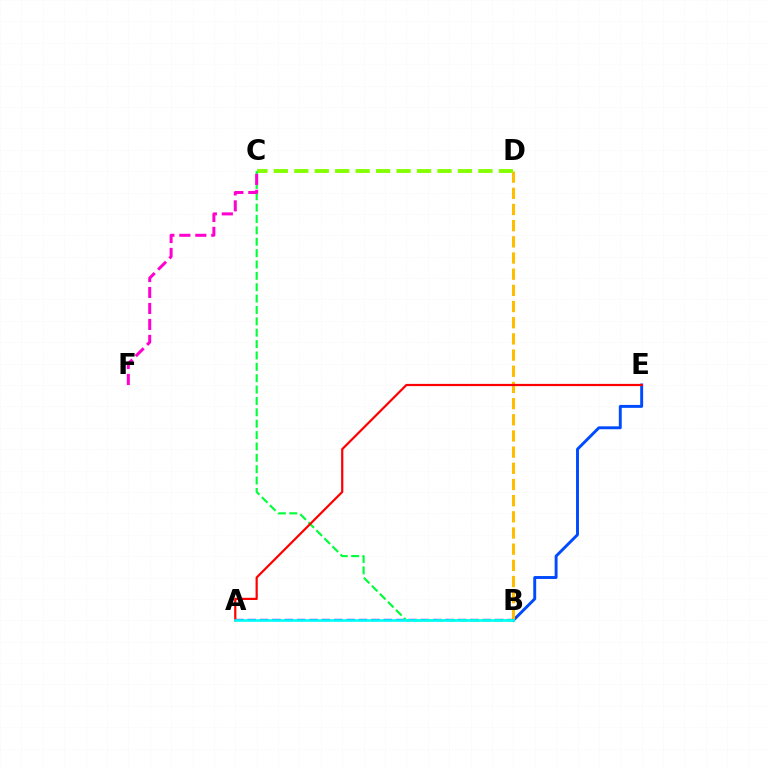{('B', 'E'): [{'color': '#004bff', 'line_style': 'solid', 'thickness': 2.11}], ('B', 'D'): [{'color': '#ffbd00', 'line_style': 'dashed', 'thickness': 2.2}], ('A', 'B'): [{'color': '#7200ff', 'line_style': 'dashed', 'thickness': 1.68}, {'color': '#00fff6', 'line_style': 'solid', 'thickness': 1.89}], ('C', 'D'): [{'color': '#84ff00', 'line_style': 'dashed', 'thickness': 2.78}], ('B', 'C'): [{'color': '#00ff39', 'line_style': 'dashed', 'thickness': 1.54}], ('A', 'E'): [{'color': '#ff0000', 'line_style': 'solid', 'thickness': 1.59}], ('C', 'F'): [{'color': '#ff00cf', 'line_style': 'dashed', 'thickness': 2.17}]}